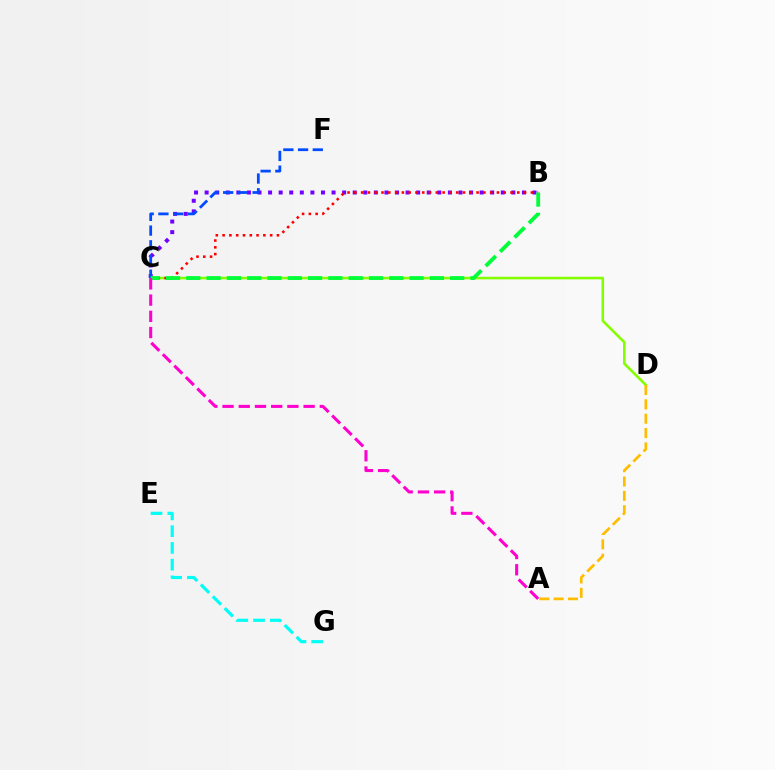{('C', 'D'): [{'color': '#84ff00', 'line_style': 'solid', 'thickness': 1.87}], ('B', 'C'): [{'color': '#7200ff', 'line_style': 'dotted', 'thickness': 2.87}, {'color': '#ff0000', 'line_style': 'dotted', 'thickness': 1.84}, {'color': '#00ff39', 'line_style': 'dashed', 'thickness': 2.76}], ('A', 'D'): [{'color': '#ffbd00', 'line_style': 'dashed', 'thickness': 1.95}], ('C', 'F'): [{'color': '#004bff', 'line_style': 'dashed', 'thickness': 2.0}], ('E', 'G'): [{'color': '#00fff6', 'line_style': 'dashed', 'thickness': 2.28}], ('A', 'C'): [{'color': '#ff00cf', 'line_style': 'dashed', 'thickness': 2.2}]}